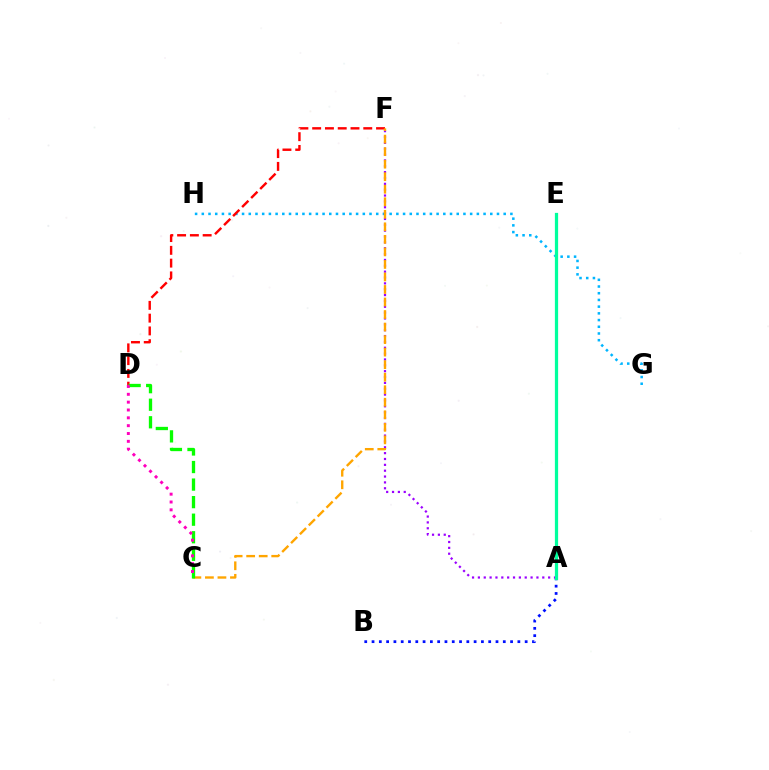{('G', 'H'): [{'color': '#00b5ff', 'line_style': 'dotted', 'thickness': 1.82}], ('A', 'B'): [{'color': '#0010ff', 'line_style': 'dotted', 'thickness': 1.98}], ('A', 'F'): [{'color': '#9b00ff', 'line_style': 'dotted', 'thickness': 1.59}], ('D', 'F'): [{'color': '#ff0000', 'line_style': 'dashed', 'thickness': 1.74}], ('C', 'F'): [{'color': '#ffa500', 'line_style': 'dashed', 'thickness': 1.7}], ('C', 'D'): [{'color': '#08ff00', 'line_style': 'dashed', 'thickness': 2.38}, {'color': '#ff00bd', 'line_style': 'dotted', 'thickness': 2.13}], ('A', 'E'): [{'color': '#b3ff00', 'line_style': 'dashed', 'thickness': 2.03}, {'color': '#00ff9d', 'line_style': 'solid', 'thickness': 2.33}]}